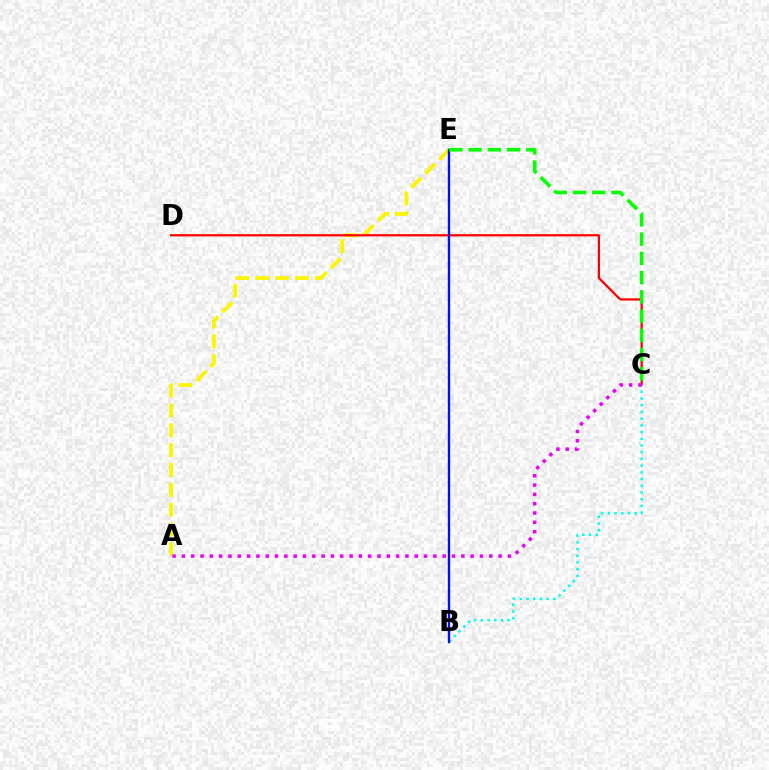{('A', 'E'): [{'color': '#fcf500', 'line_style': 'dashed', 'thickness': 2.7}], ('C', 'D'): [{'color': '#ff0000', 'line_style': 'solid', 'thickness': 1.61}], ('B', 'C'): [{'color': '#00fff6', 'line_style': 'dotted', 'thickness': 1.82}], ('B', 'E'): [{'color': '#0010ff', 'line_style': 'solid', 'thickness': 1.71}], ('C', 'E'): [{'color': '#08ff00', 'line_style': 'dashed', 'thickness': 2.61}], ('A', 'C'): [{'color': '#ee00ff', 'line_style': 'dotted', 'thickness': 2.53}]}